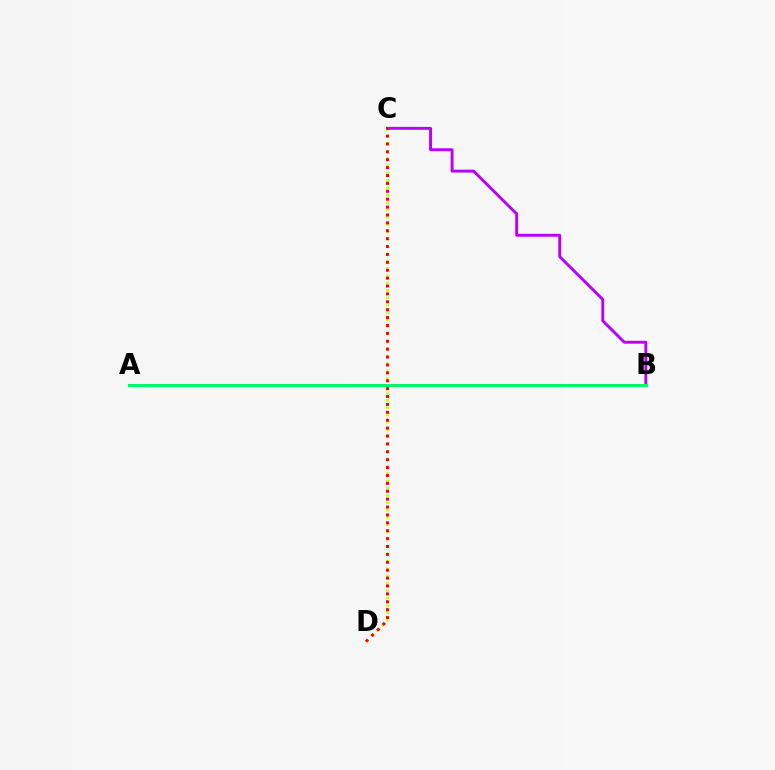{('C', 'D'): [{'color': '#d1ff00', 'line_style': 'dotted', 'thickness': 1.99}, {'color': '#ff0000', 'line_style': 'dotted', 'thickness': 2.14}], ('B', 'C'): [{'color': '#b900ff', 'line_style': 'solid', 'thickness': 2.1}], ('A', 'B'): [{'color': '#0074ff', 'line_style': 'solid', 'thickness': 2.15}, {'color': '#00ff5c', 'line_style': 'solid', 'thickness': 2.08}]}